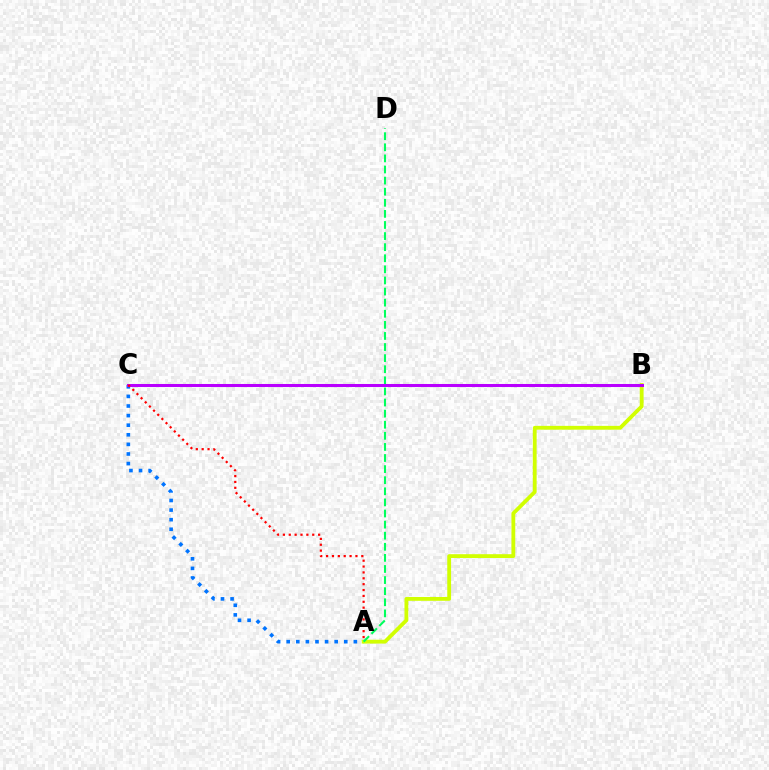{('A', 'C'): [{'color': '#0074ff', 'line_style': 'dotted', 'thickness': 2.61}, {'color': '#ff0000', 'line_style': 'dotted', 'thickness': 1.6}], ('A', 'B'): [{'color': '#d1ff00', 'line_style': 'solid', 'thickness': 2.75}], ('A', 'D'): [{'color': '#00ff5c', 'line_style': 'dashed', 'thickness': 1.51}], ('B', 'C'): [{'color': '#b900ff', 'line_style': 'solid', 'thickness': 2.18}]}